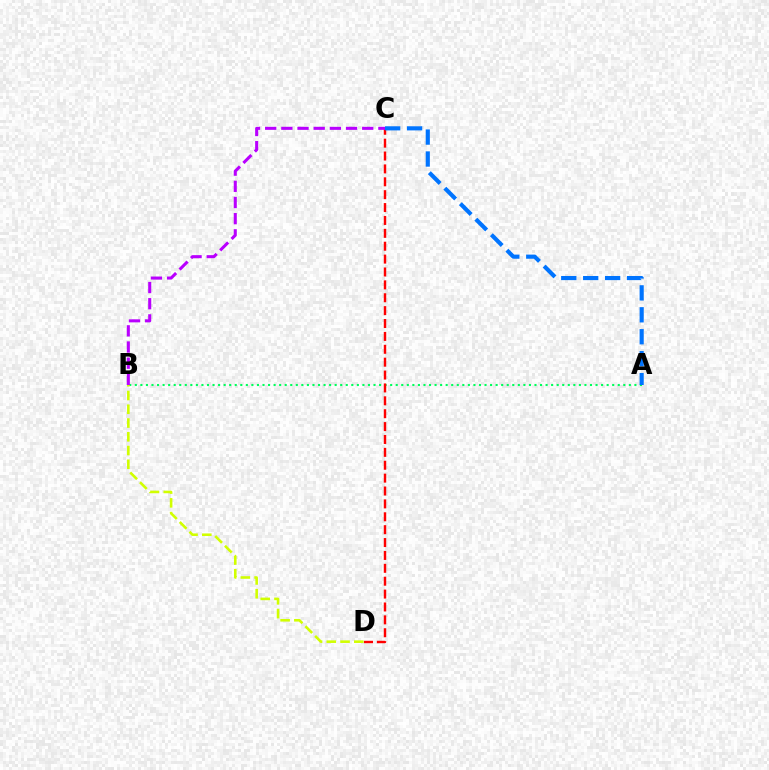{('A', 'B'): [{'color': '#00ff5c', 'line_style': 'dotted', 'thickness': 1.51}], ('C', 'D'): [{'color': '#ff0000', 'line_style': 'dashed', 'thickness': 1.75}], ('A', 'C'): [{'color': '#0074ff', 'line_style': 'dashed', 'thickness': 2.98}], ('B', 'D'): [{'color': '#d1ff00', 'line_style': 'dashed', 'thickness': 1.87}], ('B', 'C'): [{'color': '#b900ff', 'line_style': 'dashed', 'thickness': 2.2}]}